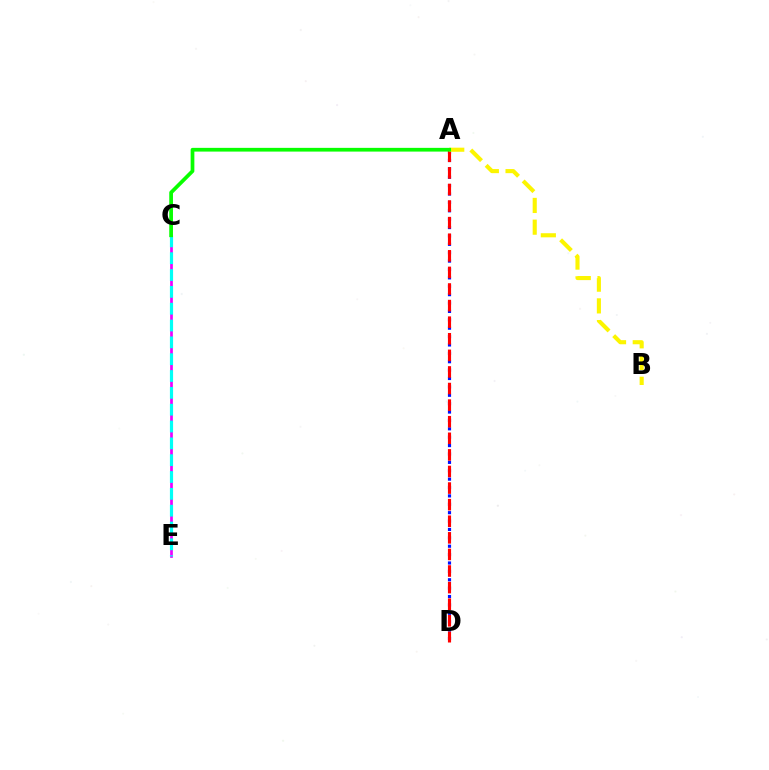{('A', 'D'): [{'color': '#0010ff', 'line_style': 'dotted', 'thickness': 2.28}, {'color': '#ff0000', 'line_style': 'dashed', 'thickness': 2.25}], ('C', 'E'): [{'color': '#ee00ff', 'line_style': 'solid', 'thickness': 1.95}, {'color': '#00fff6', 'line_style': 'dashed', 'thickness': 2.29}], ('A', 'B'): [{'color': '#fcf500', 'line_style': 'dashed', 'thickness': 2.95}], ('A', 'C'): [{'color': '#08ff00', 'line_style': 'solid', 'thickness': 2.68}]}